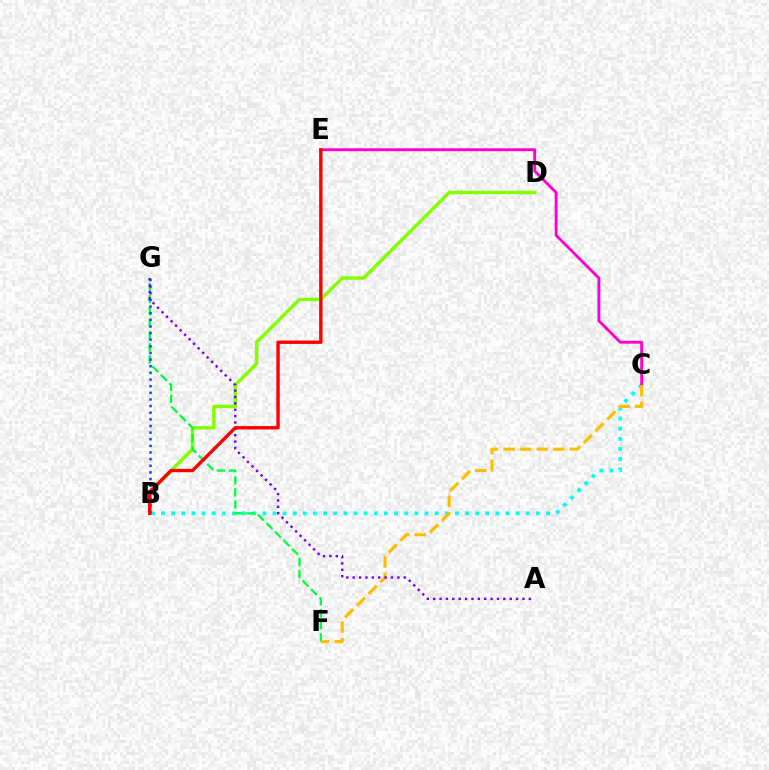{('B', 'C'): [{'color': '#00fff6', 'line_style': 'dotted', 'thickness': 2.75}], ('B', 'D'): [{'color': '#84ff00', 'line_style': 'solid', 'thickness': 2.5}], ('F', 'G'): [{'color': '#00ff39', 'line_style': 'dashed', 'thickness': 1.64}], ('C', 'E'): [{'color': '#ff00cf', 'line_style': 'solid', 'thickness': 2.08}], ('B', 'G'): [{'color': '#004bff', 'line_style': 'dotted', 'thickness': 1.8}], ('C', 'F'): [{'color': '#ffbd00', 'line_style': 'dashed', 'thickness': 2.25}], ('A', 'G'): [{'color': '#7200ff', 'line_style': 'dotted', 'thickness': 1.73}], ('B', 'E'): [{'color': '#ff0000', 'line_style': 'solid', 'thickness': 2.44}]}